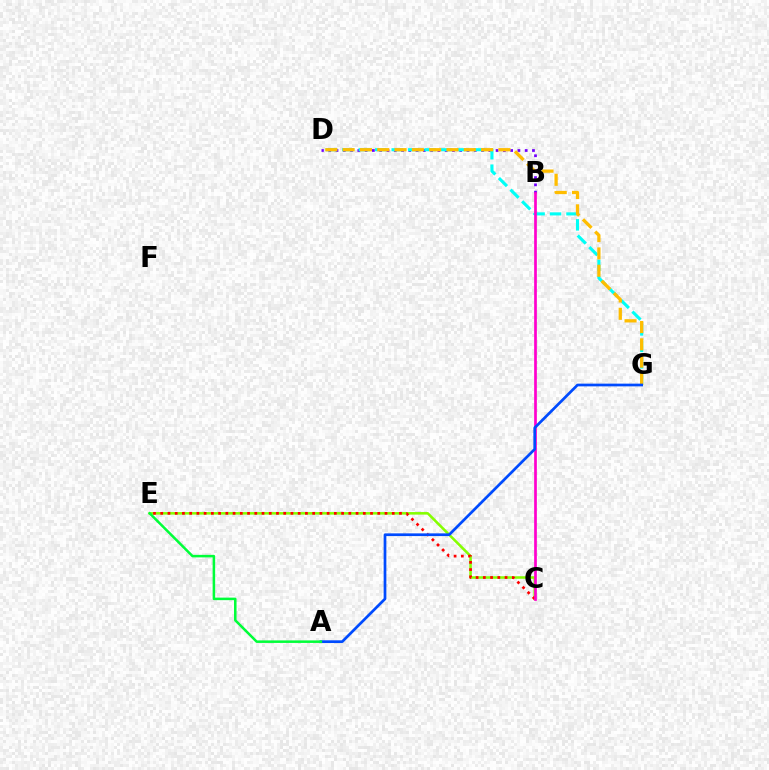{('C', 'E'): [{'color': '#84ff00', 'line_style': 'solid', 'thickness': 1.84}, {'color': '#ff0000', 'line_style': 'dotted', 'thickness': 1.97}], ('B', 'D'): [{'color': '#7200ff', 'line_style': 'dotted', 'thickness': 1.98}], ('D', 'G'): [{'color': '#00fff6', 'line_style': 'dashed', 'thickness': 2.24}, {'color': '#ffbd00', 'line_style': 'dashed', 'thickness': 2.35}], ('B', 'C'): [{'color': '#ff00cf', 'line_style': 'solid', 'thickness': 1.95}], ('A', 'G'): [{'color': '#004bff', 'line_style': 'solid', 'thickness': 1.96}], ('A', 'E'): [{'color': '#00ff39', 'line_style': 'solid', 'thickness': 1.82}]}